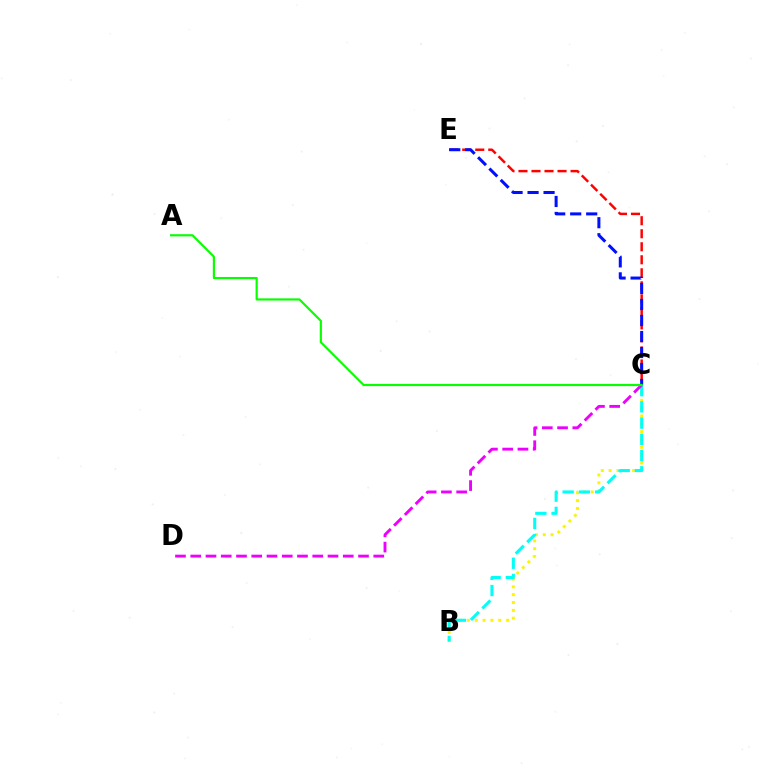{('B', 'C'): [{'color': '#fcf500', 'line_style': 'dotted', 'thickness': 2.13}, {'color': '#00fff6', 'line_style': 'dashed', 'thickness': 2.2}], ('C', 'E'): [{'color': '#ff0000', 'line_style': 'dashed', 'thickness': 1.77}, {'color': '#0010ff', 'line_style': 'dashed', 'thickness': 2.17}], ('C', 'D'): [{'color': '#ee00ff', 'line_style': 'dashed', 'thickness': 2.07}], ('A', 'C'): [{'color': '#08ff00', 'line_style': 'solid', 'thickness': 1.56}]}